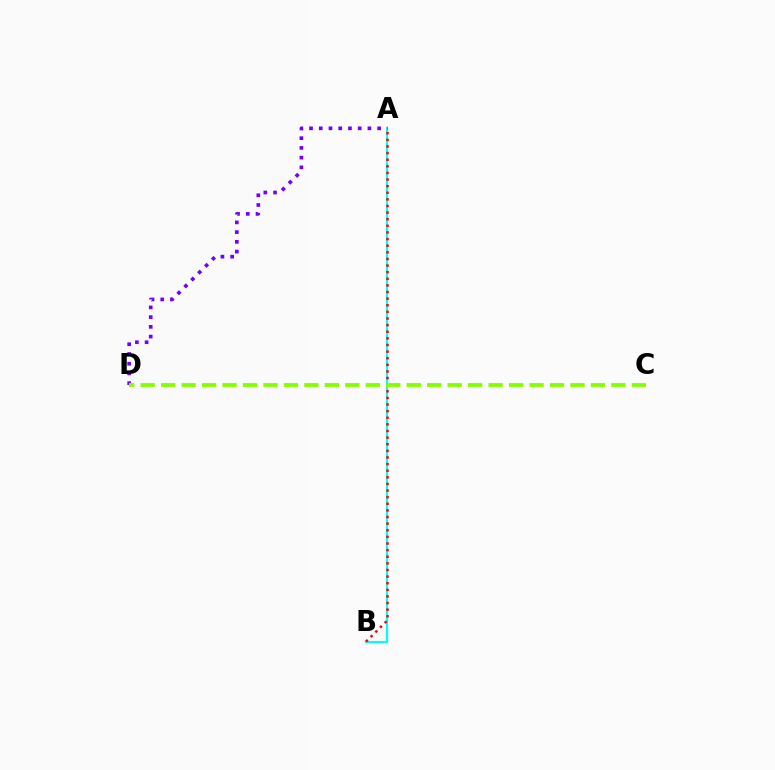{('A', 'B'): [{'color': '#00fff6', 'line_style': 'solid', 'thickness': 1.54}, {'color': '#ff0000', 'line_style': 'dotted', 'thickness': 1.8}], ('A', 'D'): [{'color': '#7200ff', 'line_style': 'dotted', 'thickness': 2.64}], ('C', 'D'): [{'color': '#84ff00', 'line_style': 'dashed', 'thickness': 2.78}]}